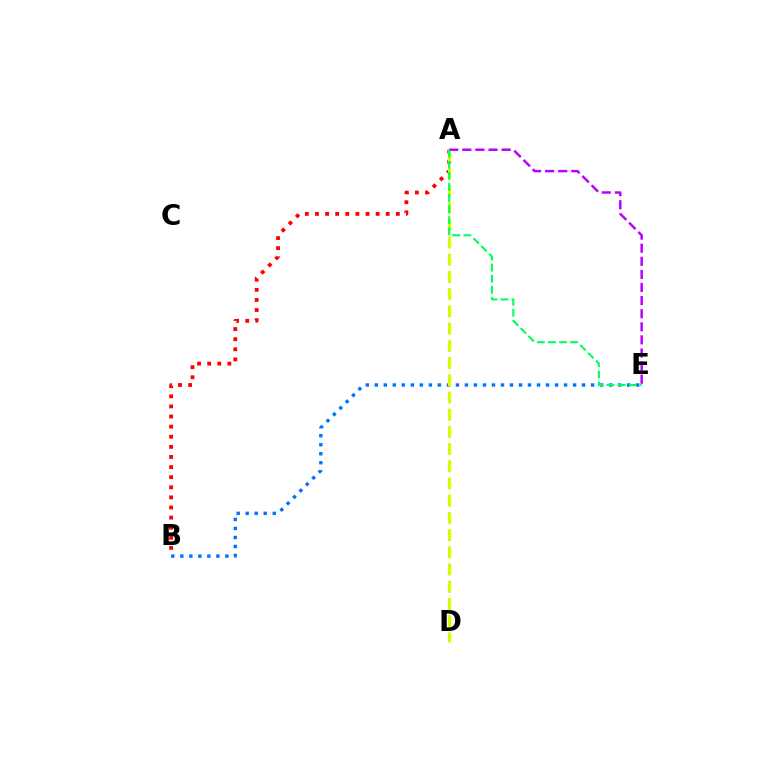{('B', 'E'): [{'color': '#0074ff', 'line_style': 'dotted', 'thickness': 2.45}], ('A', 'B'): [{'color': '#ff0000', 'line_style': 'dotted', 'thickness': 2.75}], ('A', 'D'): [{'color': '#d1ff00', 'line_style': 'dashed', 'thickness': 2.34}], ('A', 'E'): [{'color': '#b900ff', 'line_style': 'dashed', 'thickness': 1.78}, {'color': '#00ff5c', 'line_style': 'dashed', 'thickness': 1.51}]}